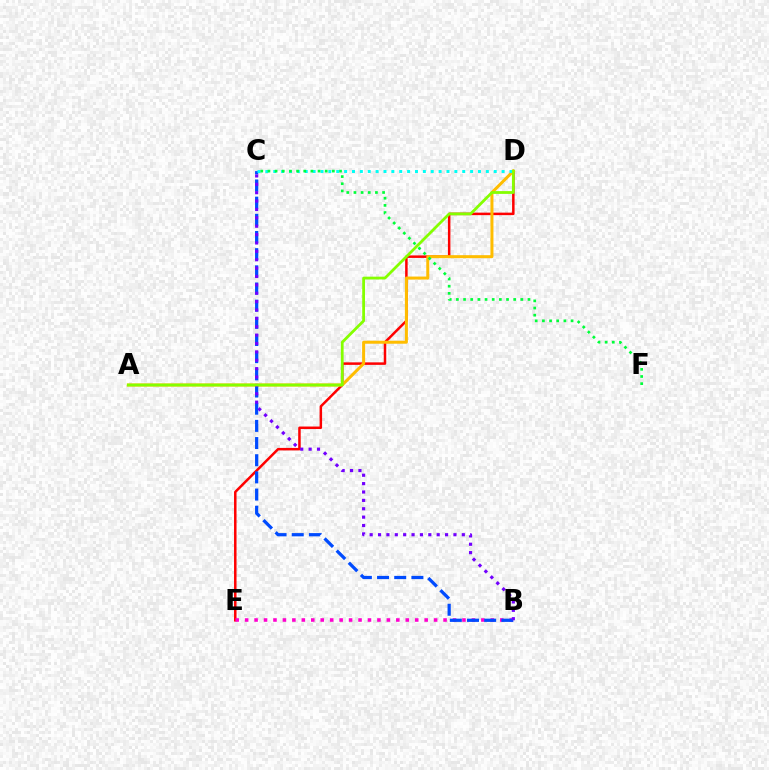{('D', 'E'): [{'color': '#ff0000', 'line_style': 'solid', 'thickness': 1.8}], ('B', 'E'): [{'color': '#ff00cf', 'line_style': 'dotted', 'thickness': 2.57}], ('A', 'D'): [{'color': '#ffbd00', 'line_style': 'solid', 'thickness': 2.16}, {'color': '#84ff00', 'line_style': 'solid', 'thickness': 2.0}], ('B', 'C'): [{'color': '#004bff', 'line_style': 'dashed', 'thickness': 2.33}, {'color': '#7200ff', 'line_style': 'dotted', 'thickness': 2.28}], ('C', 'D'): [{'color': '#00fff6', 'line_style': 'dotted', 'thickness': 2.14}], ('C', 'F'): [{'color': '#00ff39', 'line_style': 'dotted', 'thickness': 1.95}]}